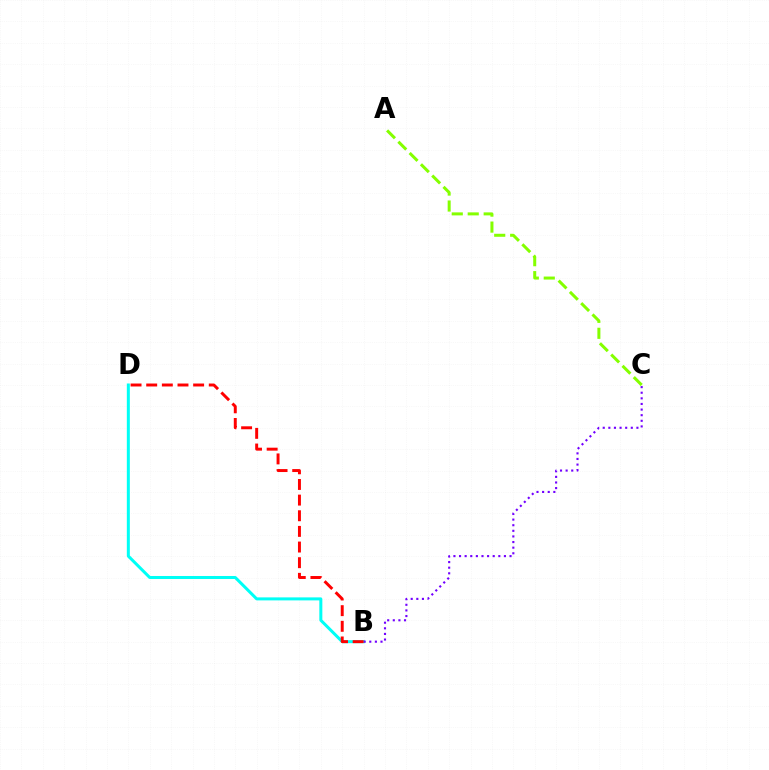{('B', 'D'): [{'color': '#00fff6', 'line_style': 'solid', 'thickness': 2.17}, {'color': '#ff0000', 'line_style': 'dashed', 'thickness': 2.13}], ('B', 'C'): [{'color': '#7200ff', 'line_style': 'dotted', 'thickness': 1.53}], ('A', 'C'): [{'color': '#84ff00', 'line_style': 'dashed', 'thickness': 2.17}]}